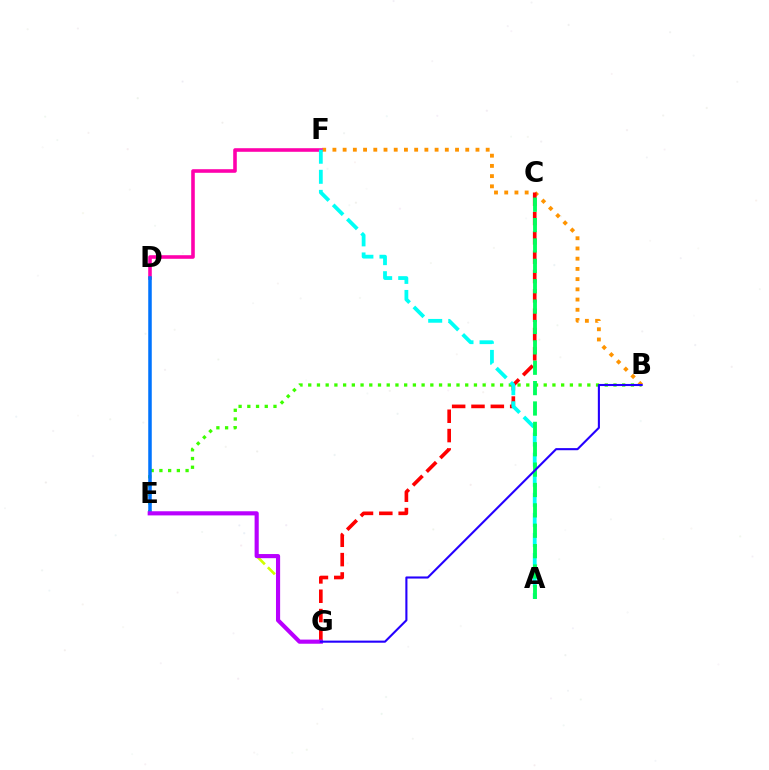{('E', 'G'): [{'color': '#d1ff00', 'line_style': 'dashed', 'thickness': 1.92}, {'color': '#b900ff', 'line_style': 'solid', 'thickness': 2.98}], ('B', 'E'): [{'color': '#3dff00', 'line_style': 'dotted', 'thickness': 2.37}], ('B', 'F'): [{'color': '#ff9400', 'line_style': 'dotted', 'thickness': 2.78}], ('D', 'F'): [{'color': '#ff00ac', 'line_style': 'solid', 'thickness': 2.58}], ('D', 'E'): [{'color': '#0074ff', 'line_style': 'solid', 'thickness': 2.54}], ('C', 'G'): [{'color': '#ff0000', 'line_style': 'dashed', 'thickness': 2.63}], ('A', 'F'): [{'color': '#00fff6', 'line_style': 'dashed', 'thickness': 2.73}], ('A', 'C'): [{'color': '#00ff5c', 'line_style': 'dashed', 'thickness': 2.77}], ('B', 'G'): [{'color': '#2500ff', 'line_style': 'solid', 'thickness': 1.51}]}